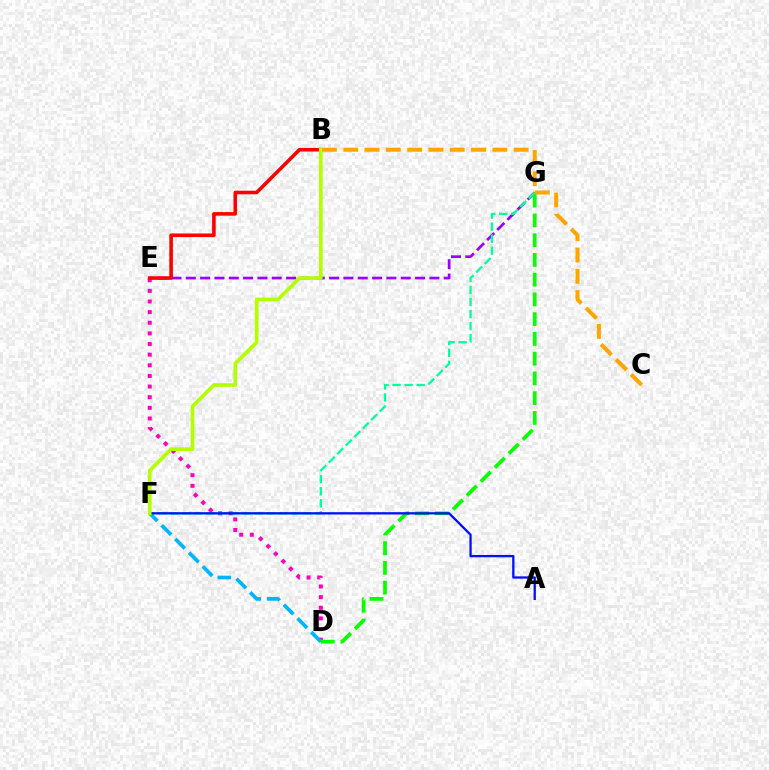{('D', 'E'): [{'color': '#ff00bd', 'line_style': 'dotted', 'thickness': 2.89}], ('D', 'F'): [{'color': '#00b5ff', 'line_style': 'dashed', 'thickness': 2.63}], ('E', 'G'): [{'color': '#9b00ff', 'line_style': 'dashed', 'thickness': 1.95}], ('D', 'G'): [{'color': '#08ff00', 'line_style': 'dashed', 'thickness': 2.68}], ('F', 'G'): [{'color': '#00ff9d', 'line_style': 'dashed', 'thickness': 1.63}], ('B', 'C'): [{'color': '#ffa500', 'line_style': 'dashed', 'thickness': 2.89}], ('A', 'F'): [{'color': '#0010ff', 'line_style': 'solid', 'thickness': 1.65}], ('B', 'E'): [{'color': '#ff0000', 'line_style': 'solid', 'thickness': 2.59}], ('B', 'F'): [{'color': '#b3ff00', 'line_style': 'solid', 'thickness': 2.63}]}